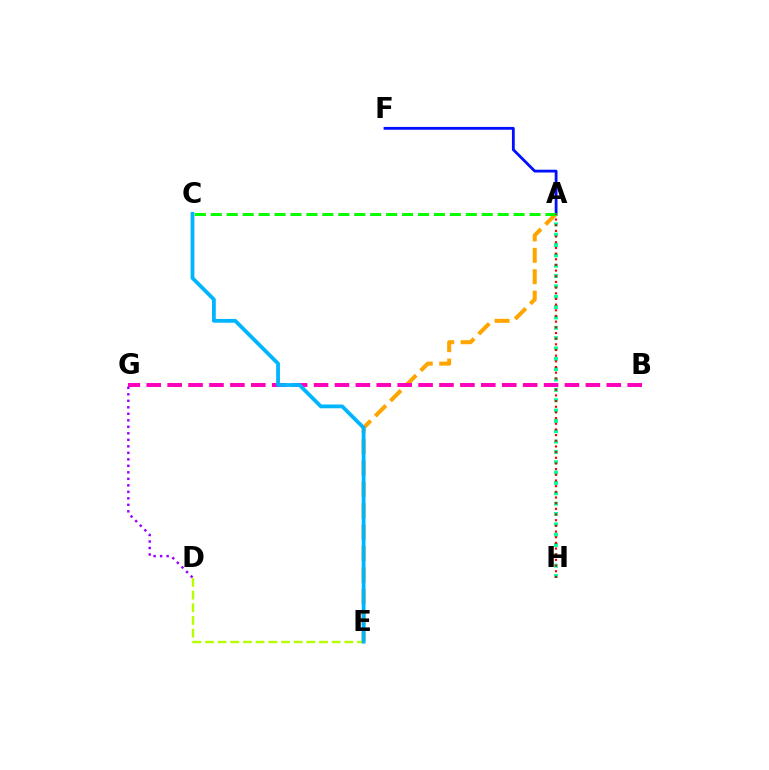{('A', 'F'): [{'color': '#0010ff', 'line_style': 'solid', 'thickness': 2.02}], ('A', 'H'): [{'color': '#00ff9d', 'line_style': 'dotted', 'thickness': 2.81}, {'color': '#ff0000', 'line_style': 'dotted', 'thickness': 1.54}], ('A', 'E'): [{'color': '#ffa500', 'line_style': 'dashed', 'thickness': 2.91}], ('A', 'C'): [{'color': '#08ff00', 'line_style': 'dashed', 'thickness': 2.16}], ('B', 'G'): [{'color': '#ff00bd', 'line_style': 'dashed', 'thickness': 2.84}], ('D', 'G'): [{'color': '#9b00ff', 'line_style': 'dotted', 'thickness': 1.77}], ('D', 'E'): [{'color': '#b3ff00', 'line_style': 'dashed', 'thickness': 1.72}], ('C', 'E'): [{'color': '#00b5ff', 'line_style': 'solid', 'thickness': 2.72}]}